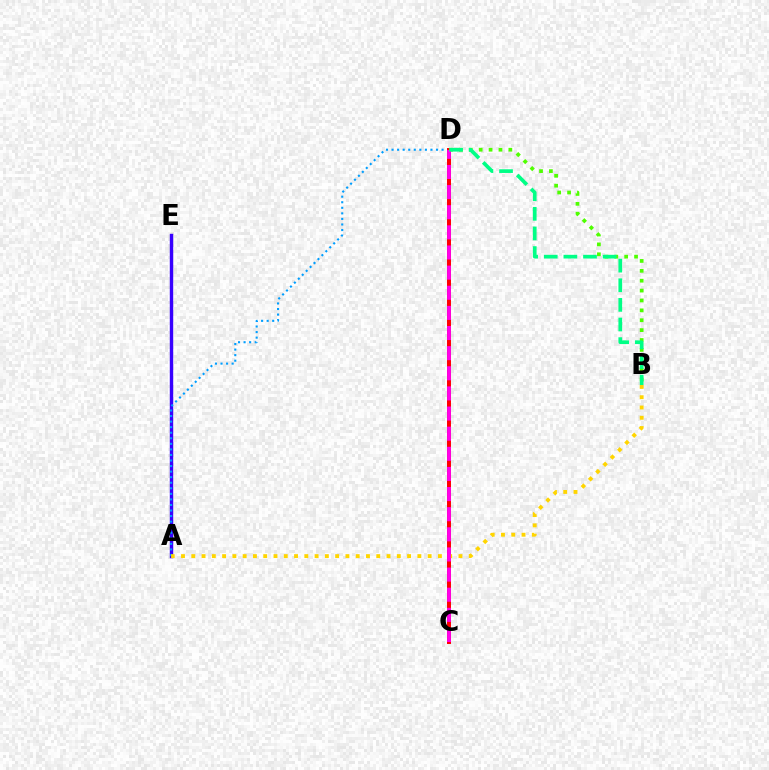{('B', 'D'): [{'color': '#4fff00', 'line_style': 'dotted', 'thickness': 2.69}, {'color': '#00ff86', 'line_style': 'dashed', 'thickness': 2.67}], ('A', 'E'): [{'color': '#3700ff', 'line_style': 'solid', 'thickness': 2.46}], ('A', 'D'): [{'color': '#009eff', 'line_style': 'dotted', 'thickness': 1.51}], ('C', 'D'): [{'color': '#ff0000', 'line_style': 'solid', 'thickness': 2.86}, {'color': '#ff00ed', 'line_style': 'dashed', 'thickness': 2.73}], ('A', 'B'): [{'color': '#ffd500', 'line_style': 'dotted', 'thickness': 2.79}]}